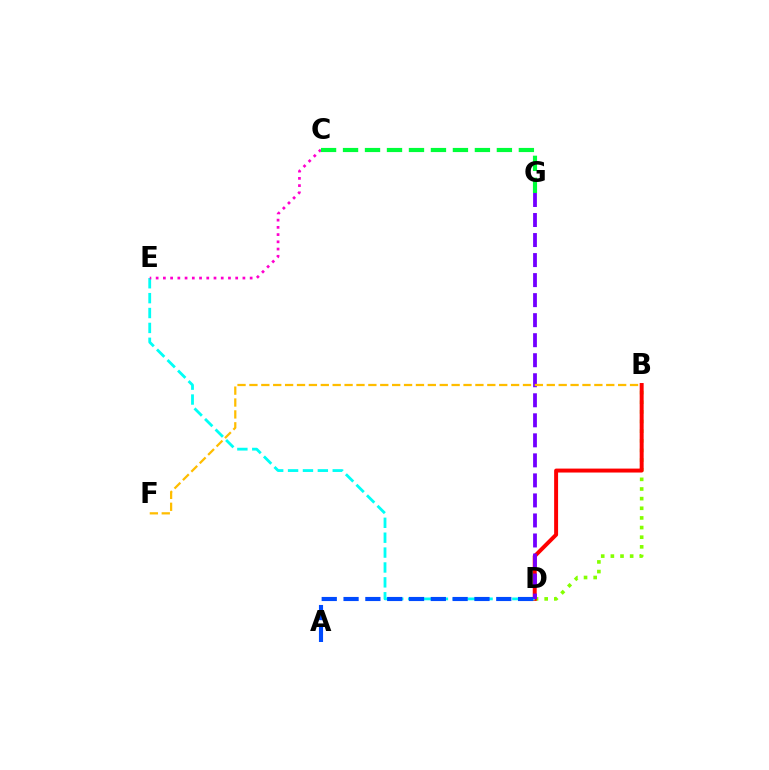{('B', 'D'): [{'color': '#84ff00', 'line_style': 'dotted', 'thickness': 2.62}, {'color': '#ff0000', 'line_style': 'solid', 'thickness': 2.84}], ('D', 'E'): [{'color': '#00fff6', 'line_style': 'dashed', 'thickness': 2.02}], ('A', 'D'): [{'color': '#004bff', 'line_style': 'dashed', 'thickness': 2.96}], ('D', 'G'): [{'color': '#7200ff', 'line_style': 'dashed', 'thickness': 2.72}], ('C', 'E'): [{'color': '#ff00cf', 'line_style': 'dotted', 'thickness': 1.96}], ('C', 'G'): [{'color': '#00ff39', 'line_style': 'dashed', 'thickness': 2.99}], ('B', 'F'): [{'color': '#ffbd00', 'line_style': 'dashed', 'thickness': 1.62}]}